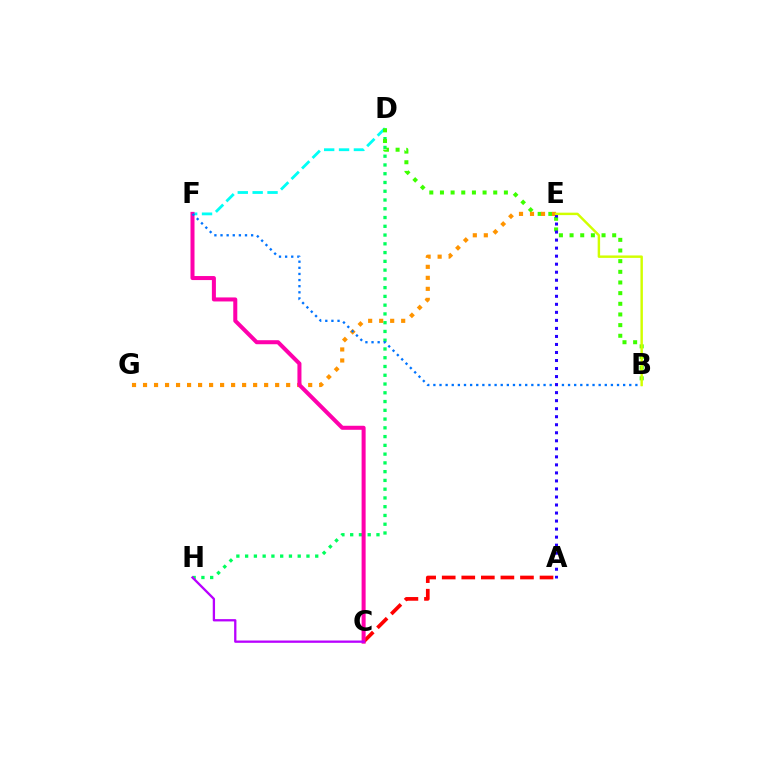{('D', 'H'): [{'color': '#00ff5c', 'line_style': 'dotted', 'thickness': 2.38}], ('A', 'C'): [{'color': '#ff0000', 'line_style': 'dashed', 'thickness': 2.66}], ('D', 'F'): [{'color': '#00fff6', 'line_style': 'dashed', 'thickness': 2.02}], ('B', 'D'): [{'color': '#3dff00', 'line_style': 'dotted', 'thickness': 2.9}], ('E', 'G'): [{'color': '#ff9400', 'line_style': 'dotted', 'thickness': 2.99}], ('C', 'F'): [{'color': '#ff00ac', 'line_style': 'solid', 'thickness': 2.9}], ('B', 'F'): [{'color': '#0074ff', 'line_style': 'dotted', 'thickness': 1.66}], ('A', 'E'): [{'color': '#2500ff', 'line_style': 'dotted', 'thickness': 2.18}], ('B', 'E'): [{'color': '#d1ff00', 'line_style': 'solid', 'thickness': 1.76}], ('C', 'H'): [{'color': '#b900ff', 'line_style': 'solid', 'thickness': 1.65}]}